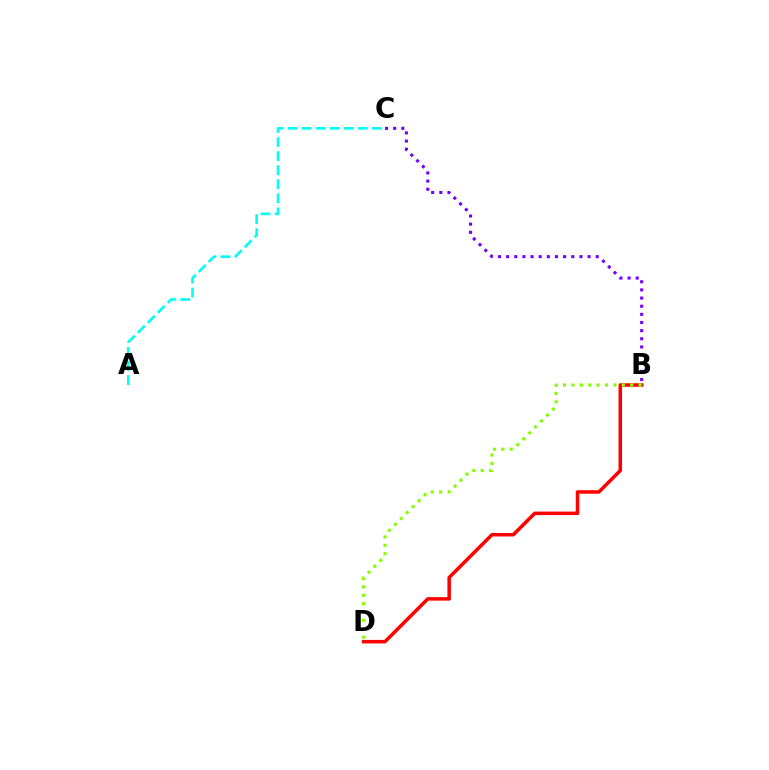{('B', 'C'): [{'color': '#7200ff', 'line_style': 'dotted', 'thickness': 2.21}], ('B', 'D'): [{'color': '#ff0000', 'line_style': 'solid', 'thickness': 2.52}, {'color': '#84ff00', 'line_style': 'dotted', 'thickness': 2.28}], ('A', 'C'): [{'color': '#00fff6', 'line_style': 'dashed', 'thickness': 1.91}]}